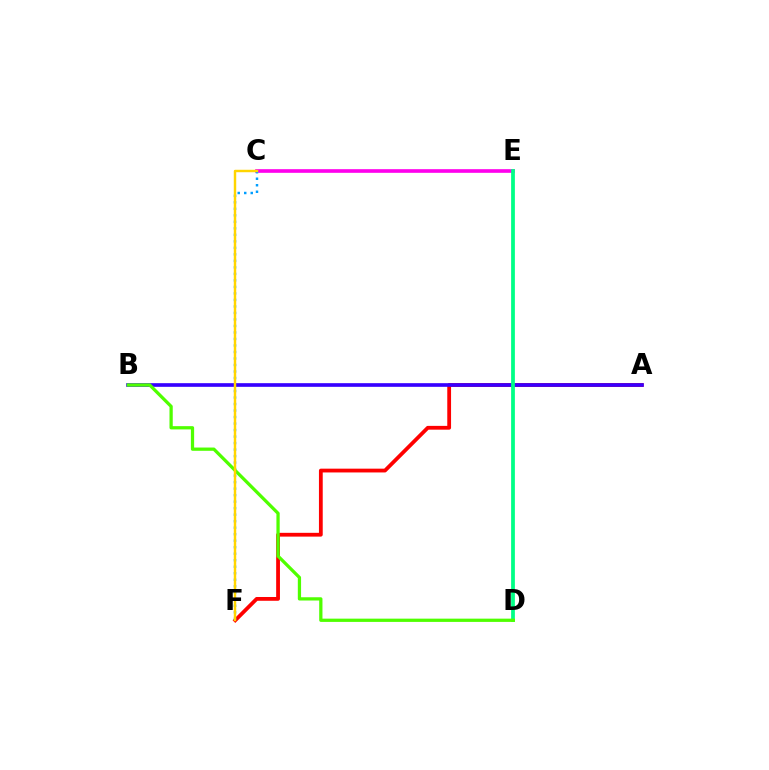{('C', 'E'): [{'color': '#ff00ed', 'line_style': 'solid', 'thickness': 2.63}], ('A', 'F'): [{'color': '#ff0000', 'line_style': 'solid', 'thickness': 2.73}], ('C', 'F'): [{'color': '#009eff', 'line_style': 'dotted', 'thickness': 1.77}, {'color': '#ffd500', 'line_style': 'solid', 'thickness': 1.76}], ('A', 'B'): [{'color': '#3700ff', 'line_style': 'solid', 'thickness': 2.63}], ('D', 'E'): [{'color': '#00ff86', 'line_style': 'solid', 'thickness': 2.71}], ('B', 'D'): [{'color': '#4fff00', 'line_style': 'solid', 'thickness': 2.35}]}